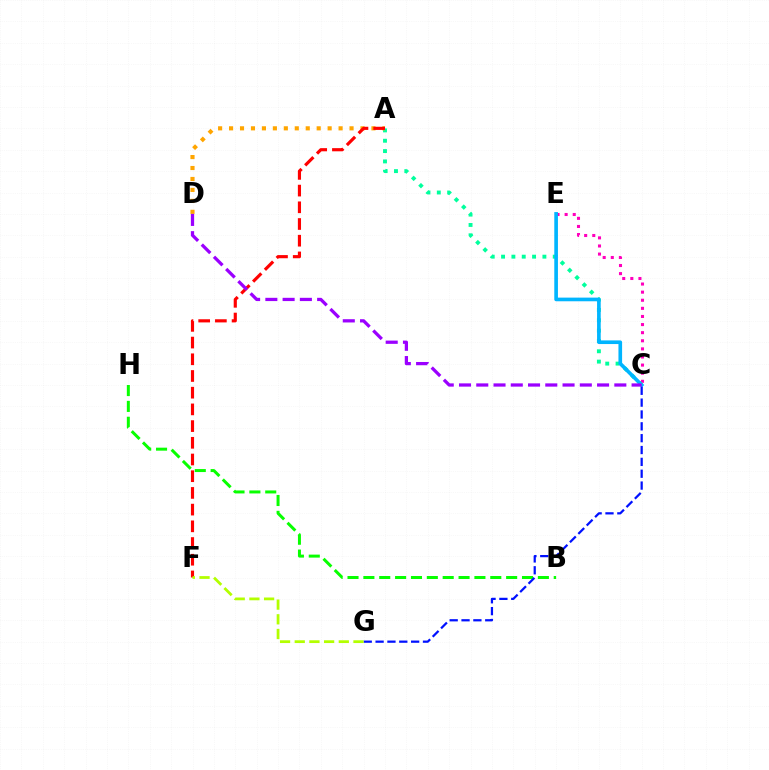{('C', 'E'): [{'color': '#ff00bd', 'line_style': 'dotted', 'thickness': 2.2}, {'color': '#00b5ff', 'line_style': 'solid', 'thickness': 2.63}], ('A', 'C'): [{'color': '#00ff9d', 'line_style': 'dotted', 'thickness': 2.81}], ('B', 'H'): [{'color': '#08ff00', 'line_style': 'dashed', 'thickness': 2.16}], ('A', 'D'): [{'color': '#ffa500', 'line_style': 'dotted', 'thickness': 2.98}], ('C', 'G'): [{'color': '#0010ff', 'line_style': 'dashed', 'thickness': 1.61}], ('A', 'F'): [{'color': '#ff0000', 'line_style': 'dashed', 'thickness': 2.27}], ('C', 'D'): [{'color': '#9b00ff', 'line_style': 'dashed', 'thickness': 2.34}], ('F', 'G'): [{'color': '#b3ff00', 'line_style': 'dashed', 'thickness': 1.99}]}